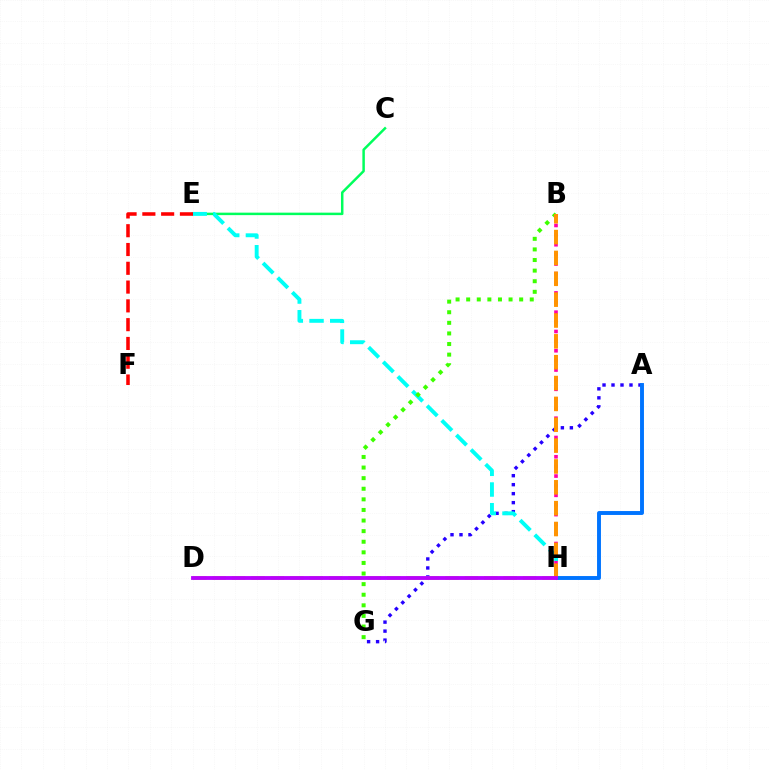{('A', 'G'): [{'color': '#2500ff', 'line_style': 'dotted', 'thickness': 2.44}], ('C', 'E'): [{'color': '#00ff5c', 'line_style': 'solid', 'thickness': 1.79}], ('E', 'H'): [{'color': '#00fff6', 'line_style': 'dashed', 'thickness': 2.81}], ('B', 'G'): [{'color': '#3dff00', 'line_style': 'dotted', 'thickness': 2.88}], ('B', 'H'): [{'color': '#ff00ac', 'line_style': 'dotted', 'thickness': 2.62}, {'color': '#ff9400', 'line_style': 'dashed', 'thickness': 2.83}], ('A', 'H'): [{'color': '#0074ff', 'line_style': 'solid', 'thickness': 2.81}], ('D', 'H'): [{'color': '#d1ff00', 'line_style': 'dashed', 'thickness': 2.64}, {'color': '#b900ff', 'line_style': 'solid', 'thickness': 2.76}], ('E', 'F'): [{'color': '#ff0000', 'line_style': 'dashed', 'thickness': 2.55}]}